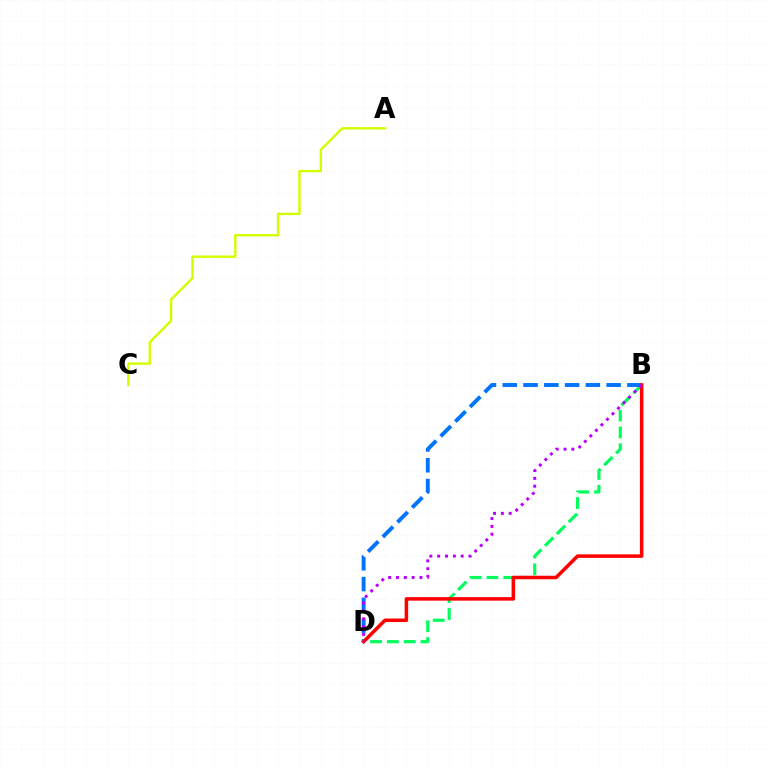{('B', 'D'): [{'color': '#00ff5c', 'line_style': 'dashed', 'thickness': 2.28}, {'color': '#0074ff', 'line_style': 'dashed', 'thickness': 2.82}, {'color': '#ff0000', 'line_style': 'solid', 'thickness': 2.54}, {'color': '#b900ff', 'line_style': 'dotted', 'thickness': 2.13}], ('A', 'C'): [{'color': '#d1ff00', 'line_style': 'solid', 'thickness': 1.73}]}